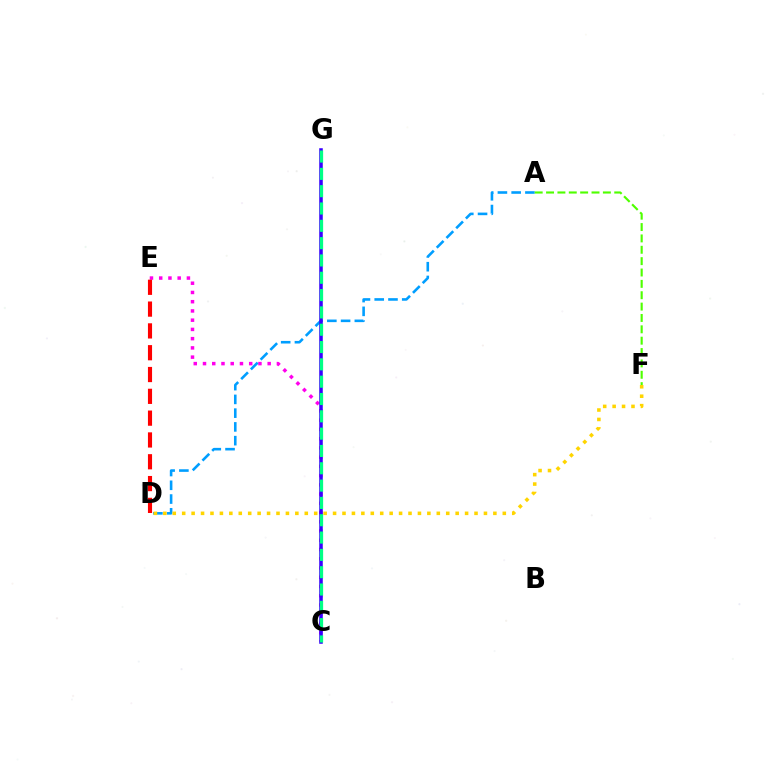{('C', 'E'): [{'color': '#ff00ed', 'line_style': 'dotted', 'thickness': 2.51}], ('D', 'E'): [{'color': '#ff0000', 'line_style': 'dashed', 'thickness': 2.96}], ('A', 'D'): [{'color': '#009eff', 'line_style': 'dashed', 'thickness': 1.87}], ('C', 'G'): [{'color': '#3700ff', 'line_style': 'solid', 'thickness': 2.56}, {'color': '#00ff86', 'line_style': 'dashed', 'thickness': 2.35}], ('D', 'F'): [{'color': '#ffd500', 'line_style': 'dotted', 'thickness': 2.56}], ('A', 'F'): [{'color': '#4fff00', 'line_style': 'dashed', 'thickness': 1.54}]}